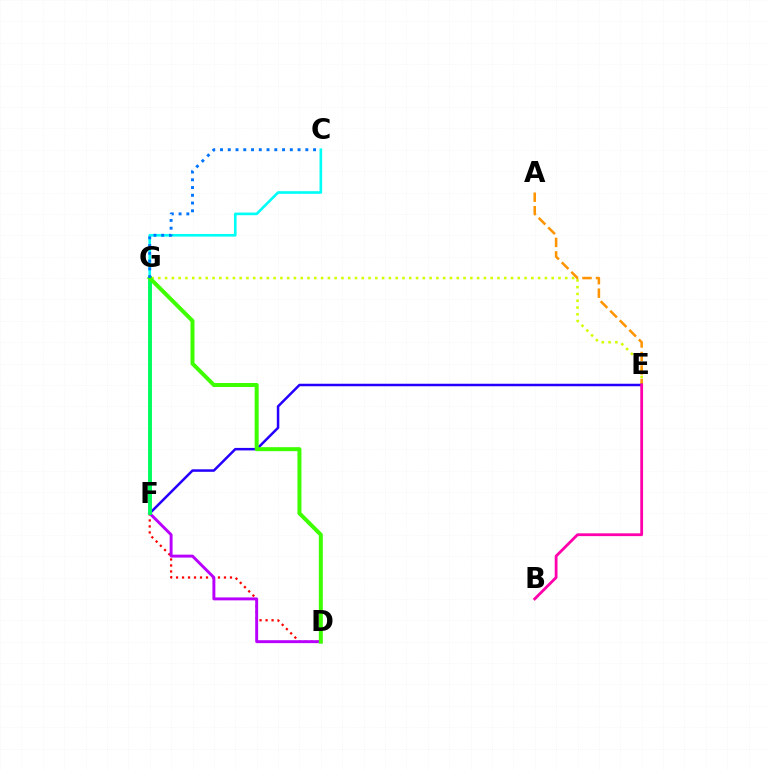{('D', 'F'): [{'color': '#ff0000', 'line_style': 'dotted', 'thickness': 1.63}, {'color': '#b900ff', 'line_style': 'solid', 'thickness': 2.11}], ('E', 'G'): [{'color': '#d1ff00', 'line_style': 'dotted', 'thickness': 1.84}], ('A', 'E'): [{'color': '#ff9400', 'line_style': 'dashed', 'thickness': 1.83}], ('E', 'F'): [{'color': '#2500ff', 'line_style': 'solid', 'thickness': 1.8}], ('B', 'E'): [{'color': '#ff00ac', 'line_style': 'solid', 'thickness': 2.01}], ('F', 'G'): [{'color': '#00ff5c', 'line_style': 'solid', 'thickness': 2.81}], ('C', 'G'): [{'color': '#00fff6', 'line_style': 'solid', 'thickness': 1.9}, {'color': '#0074ff', 'line_style': 'dotted', 'thickness': 2.11}], ('D', 'G'): [{'color': '#3dff00', 'line_style': 'solid', 'thickness': 2.87}]}